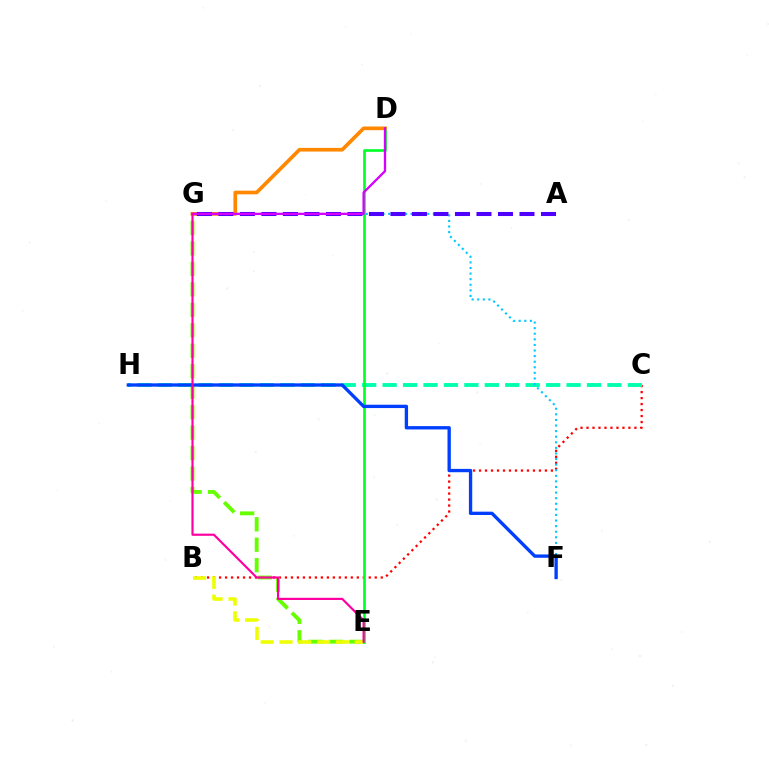{('B', 'C'): [{'color': '#ff0000', 'line_style': 'dotted', 'thickness': 1.63}], ('E', 'G'): [{'color': '#66ff00', 'line_style': 'dashed', 'thickness': 2.78}, {'color': '#ff00a0', 'line_style': 'solid', 'thickness': 1.57}], ('C', 'H'): [{'color': '#00ffaf', 'line_style': 'dashed', 'thickness': 2.78}], ('B', 'E'): [{'color': '#eeff00', 'line_style': 'dashed', 'thickness': 2.55}], ('D', 'E'): [{'color': '#00ff27', 'line_style': 'solid', 'thickness': 1.91}], ('F', 'G'): [{'color': '#00c7ff', 'line_style': 'dotted', 'thickness': 1.52}], ('F', 'H'): [{'color': '#003fff', 'line_style': 'solid', 'thickness': 2.4}], ('D', 'G'): [{'color': '#ff8800', 'line_style': 'solid', 'thickness': 2.64}, {'color': '#d600ff', 'line_style': 'solid', 'thickness': 1.66}], ('A', 'G'): [{'color': '#4f00ff', 'line_style': 'dashed', 'thickness': 2.92}]}